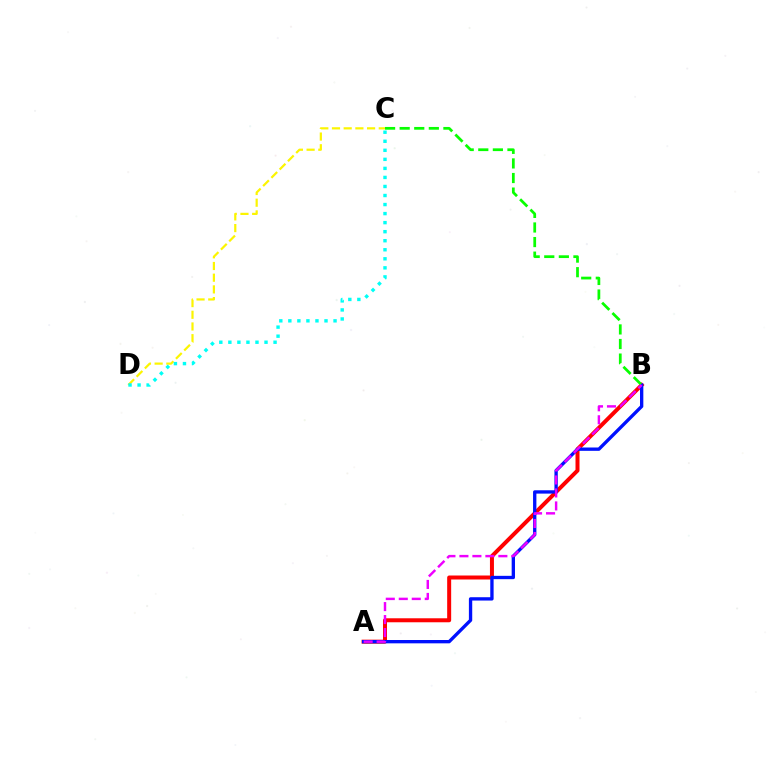{('A', 'B'): [{'color': '#ff0000', 'line_style': 'solid', 'thickness': 2.87}, {'color': '#0010ff', 'line_style': 'solid', 'thickness': 2.4}, {'color': '#ee00ff', 'line_style': 'dashed', 'thickness': 1.76}], ('C', 'D'): [{'color': '#fcf500', 'line_style': 'dashed', 'thickness': 1.59}, {'color': '#00fff6', 'line_style': 'dotted', 'thickness': 2.46}], ('B', 'C'): [{'color': '#08ff00', 'line_style': 'dashed', 'thickness': 1.98}]}